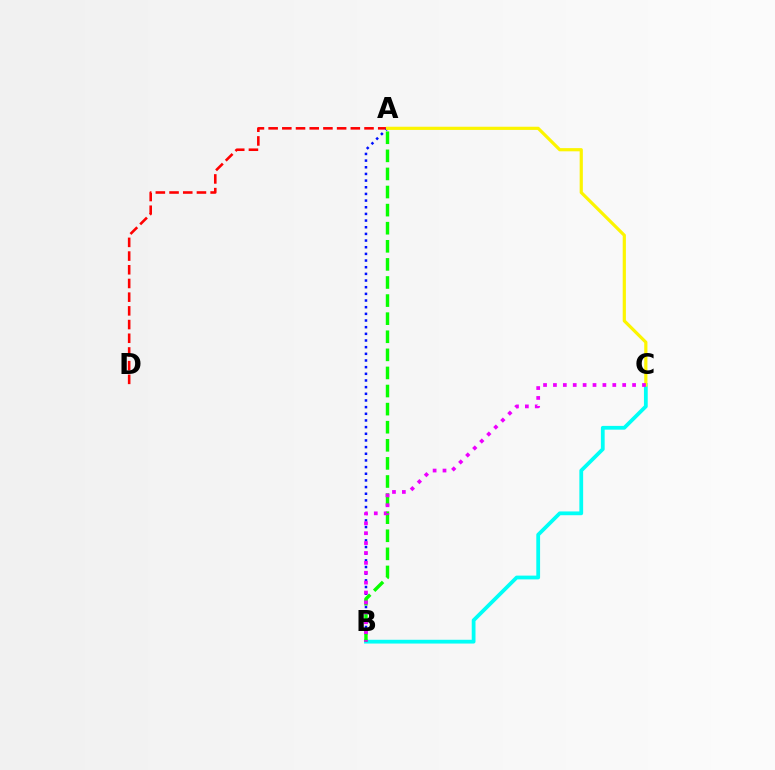{('B', 'C'): [{'color': '#00fff6', 'line_style': 'solid', 'thickness': 2.72}, {'color': '#ee00ff', 'line_style': 'dotted', 'thickness': 2.69}], ('A', 'D'): [{'color': '#ff0000', 'line_style': 'dashed', 'thickness': 1.86}], ('A', 'B'): [{'color': '#0010ff', 'line_style': 'dotted', 'thickness': 1.81}, {'color': '#08ff00', 'line_style': 'dashed', 'thickness': 2.46}], ('A', 'C'): [{'color': '#fcf500', 'line_style': 'solid', 'thickness': 2.29}]}